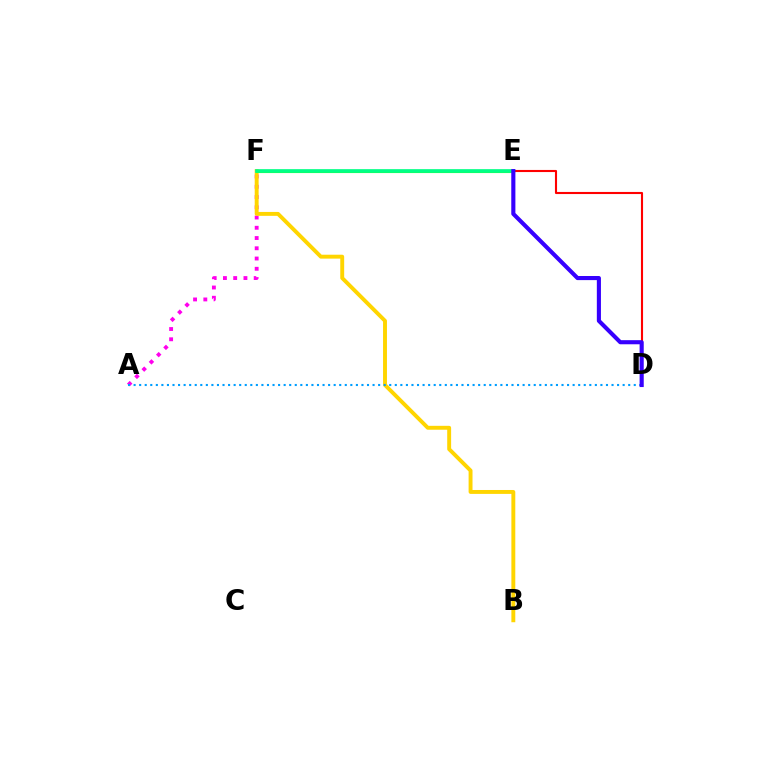{('A', 'F'): [{'color': '#ff00ed', 'line_style': 'dotted', 'thickness': 2.79}], ('B', 'F'): [{'color': '#ffd500', 'line_style': 'solid', 'thickness': 2.82}], ('D', 'E'): [{'color': '#ff0000', 'line_style': 'solid', 'thickness': 1.52}, {'color': '#3700ff', 'line_style': 'solid', 'thickness': 2.96}], ('A', 'D'): [{'color': '#009eff', 'line_style': 'dotted', 'thickness': 1.51}], ('E', 'F'): [{'color': '#4fff00', 'line_style': 'solid', 'thickness': 2.24}, {'color': '#00ff86', 'line_style': 'solid', 'thickness': 2.64}]}